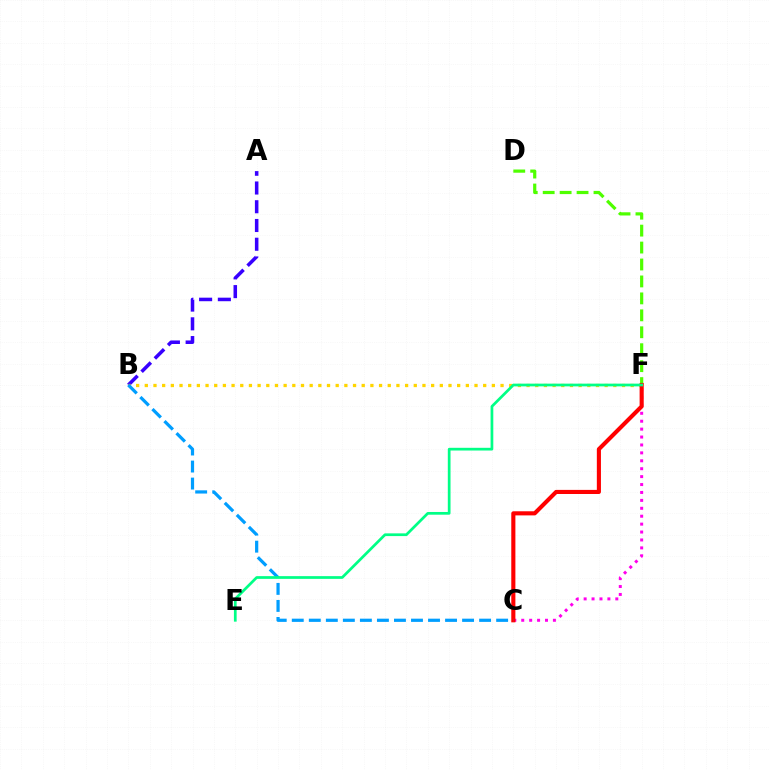{('C', 'F'): [{'color': '#ff00ed', 'line_style': 'dotted', 'thickness': 2.15}, {'color': '#ff0000', 'line_style': 'solid', 'thickness': 2.96}], ('A', 'B'): [{'color': '#3700ff', 'line_style': 'dashed', 'thickness': 2.55}], ('D', 'F'): [{'color': '#4fff00', 'line_style': 'dashed', 'thickness': 2.3}], ('B', 'F'): [{'color': '#ffd500', 'line_style': 'dotted', 'thickness': 2.36}], ('B', 'C'): [{'color': '#009eff', 'line_style': 'dashed', 'thickness': 2.31}], ('E', 'F'): [{'color': '#00ff86', 'line_style': 'solid', 'thickness': 1.96}]}